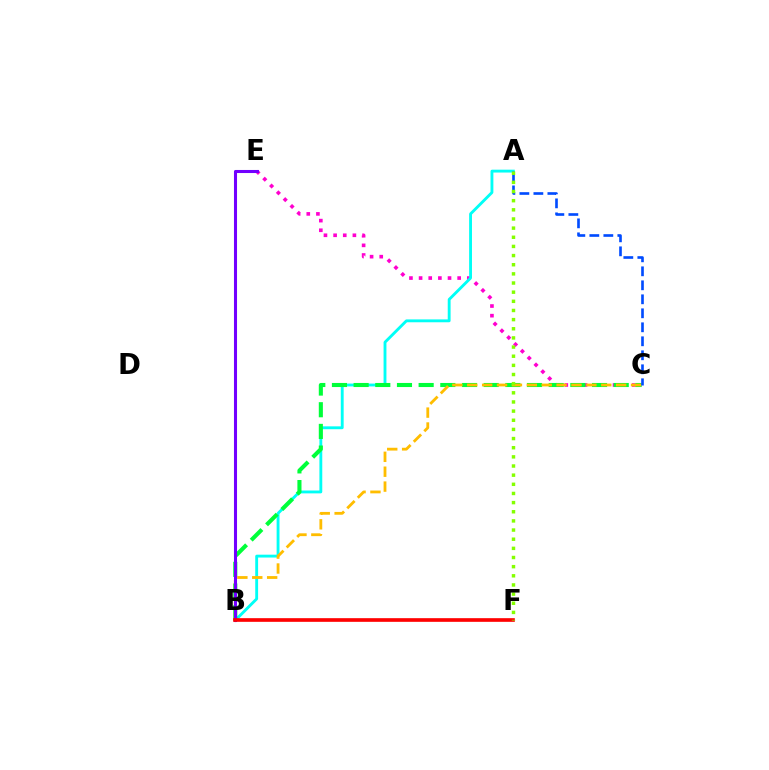{('C', 'E'): [{'color': '#ff00cf', 'line_style': 'dotted', 'thickness': 2.62}], ('A', 'B'): [{'color': '#00fff6', 'line_style': 'solid', 'thickness': 2.06}], ('B', 'C'): [{'color': '#00ff39', 'line_style': 'dashed', 'thickness': 2.94}, {'color': '#ffbd00', 'line_style': 'dashed', 'thickness': 2.02}], ('A', 'C'): [{'color': '#004bff', 'line_style': 'dashed', 'thickness': 1.9}], ('B', 'E'): [{'color': '#7200ff', 'line_style': 'solid', 'thickness': 2.21}], ('B', 'F'): [{'color': '#ff0000', 'line_style': 'solid', 'thickness': 2.63}], ('A', 'F'): [{'color': '#84ff00', 'line_style': 'dotted', 'thickness': 2.49}]}